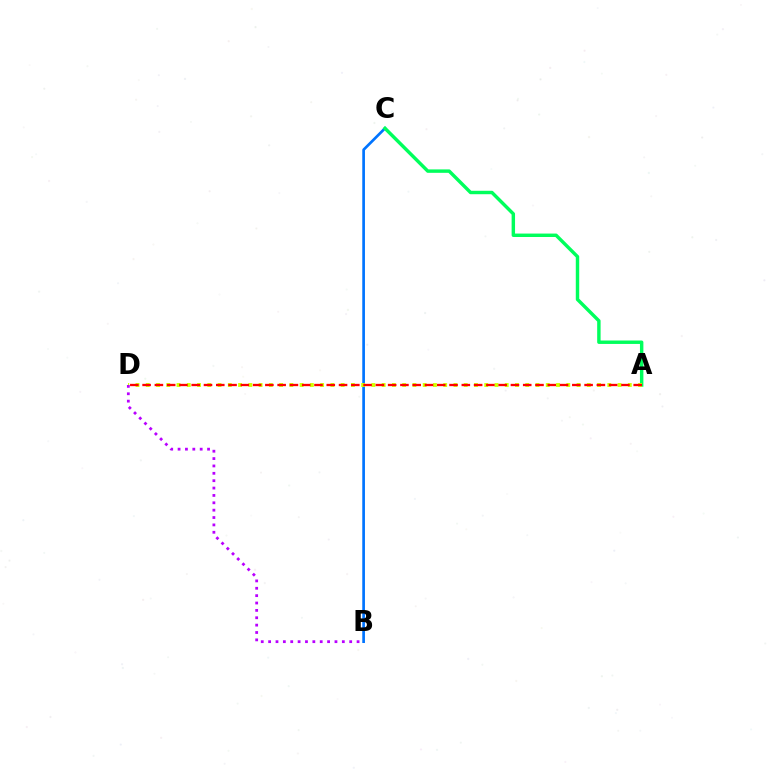{('B', 'C'): [{'color': '#0074ff', 'line_style': 'solid', 'thickness': 1.93}], ('A', 'C'): [{'color': '#00ff5c', 'line_style': 'solid', 'thickness': 2.47}], ('A', 'D'): [{'color': '#d1ff00', 'line_style': 'dotted', 'thickness': 2.79}, {'color': '#ff0000', 'line_style': 'dashed', 'thickness': 1.67}], ('B', 'D'): [{'color': '#b900ff', 'line_style': 'dotted', 'thickness': 2.0}]}